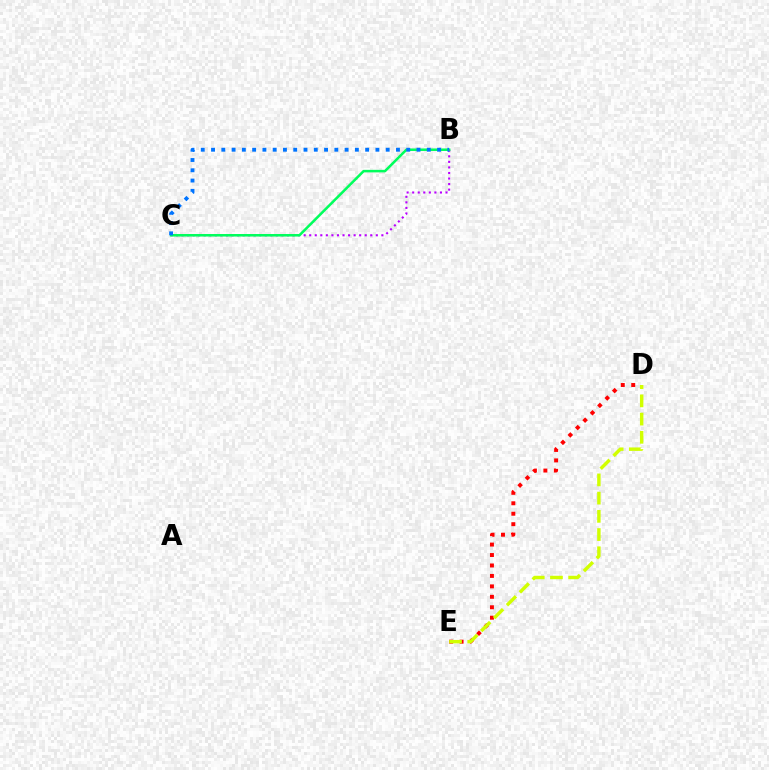{('D', 'E'): [{'color': '#ff0000', 'line_style': 'dotted', 'thickness': 2.84}, {'color': '#d1ff00', 'line_style': 'dashed', 'thickness': 2.47}], ('B', 'C'): [{'color': '#b900ff', 'line_style': 'dotted', 'thickness': 1.51}, {'color': '#00ff5c', 'line_style': 'solid', 'thickness': 1.83}, {'color': '#0074ff', 'line_style': 'dotted', 'thickness': 2.79}]}